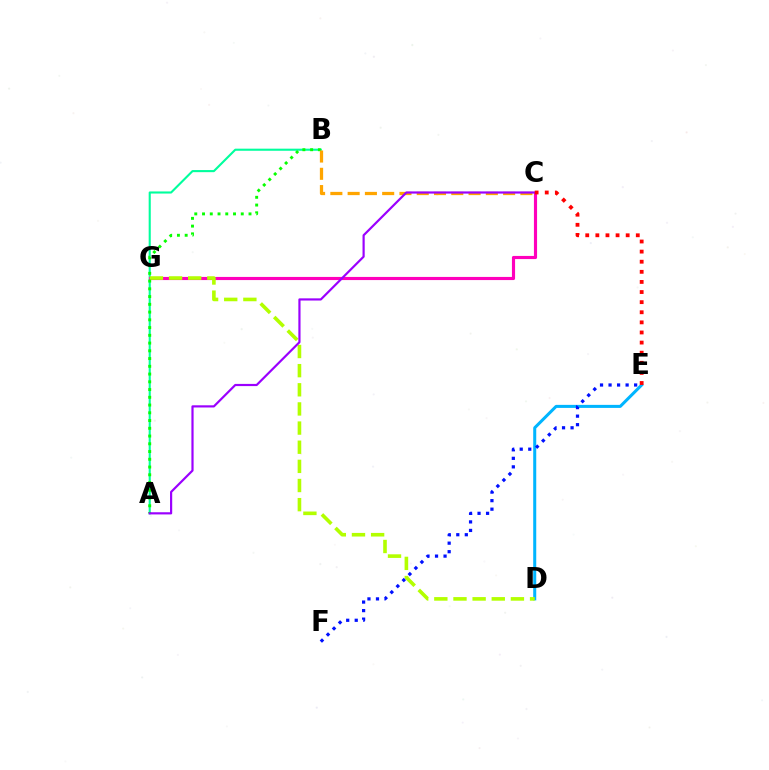{('A', 'B'): [{'color': '#00ff9d', 'line_style': 'solid', 'thickness': 1.52}, {'color': '#08ff00', 'line_style': 'dotted', 'thickness': 2.11}], ('D', 'E'): [{'color': '#00b5ff', 'line_style': 'solid', 'thickness': 2.18}], ('C', 'G'): [{'color': '#ff00bd', 'line_style': 'solid', 'thickness': 2.26}], ('E', 'F'): [{'color': '#0010ff', 'line_style': 'dotted', 'thickness': 2.32}], ('D', 'G'): [{'color': '#b3ff00', 'line_style': 'dashed', 'thickness': 2.6}], ('B', 'C'): [{'color': '#ffa500', 'line_style': 'dashed', 'thickness': 2.35}], ('A', 'C'): [{'color': '#9b00ff', 'line_style': 'solid', 'thickness': 1.57}], ('C', 'E'): [{'color': '#ff0000', 'line_style': 'dotted', 'thickness': 2.75}]}